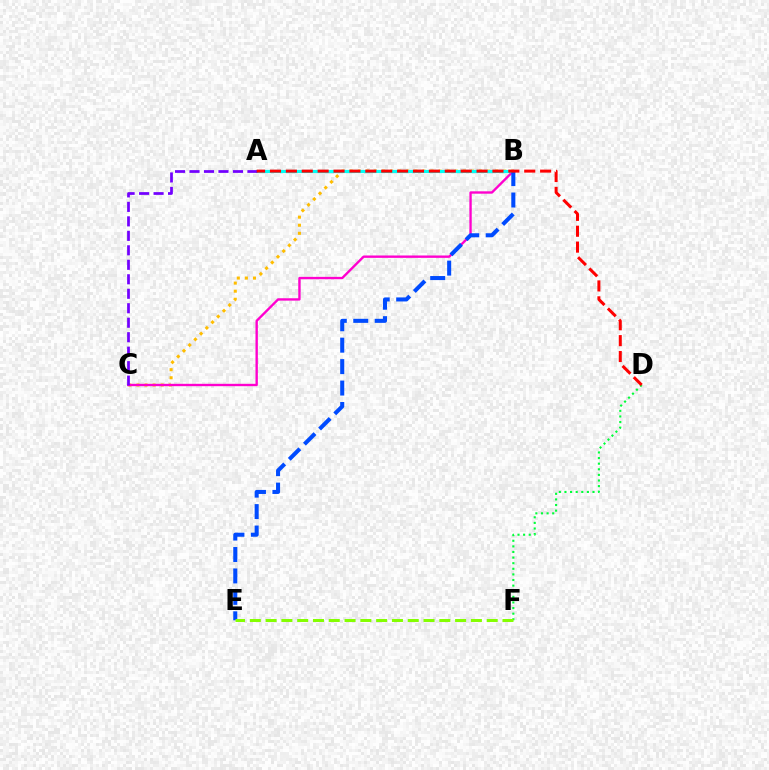{('D', 'F'): [{'color': '#00ff39', 'line_style': 'dotted', 'thickness': 1.52}], ('B', 'C'): [{'color': '#ffbd00', 'line_style': 'dotted', 'thickness': 2.2}, {'color': '#ff00cf', 'line_style': 'solid', 'thickness': 1.71}], ('A', 'B'): [{'color': '#00fff6', 'line_style': 'solid', 'thickness': 2.28}], ('B', 'E'): [{'color': '#004bff', 'line_style': 'dashed', 'thickness': 2.91}], ('A', 'C'): [{'color': '#7200ff', 'line_style': 'dashed', 'thickness': 1.97}], ('A', 'D'): [{'color': '#ff0000', 'line_style': 'dashed', 'thickness': 2.16}], ('E', 'F'): [{'color': '#84ff00', 'line_style': 'dashed', 'thickness': 2.15}]}